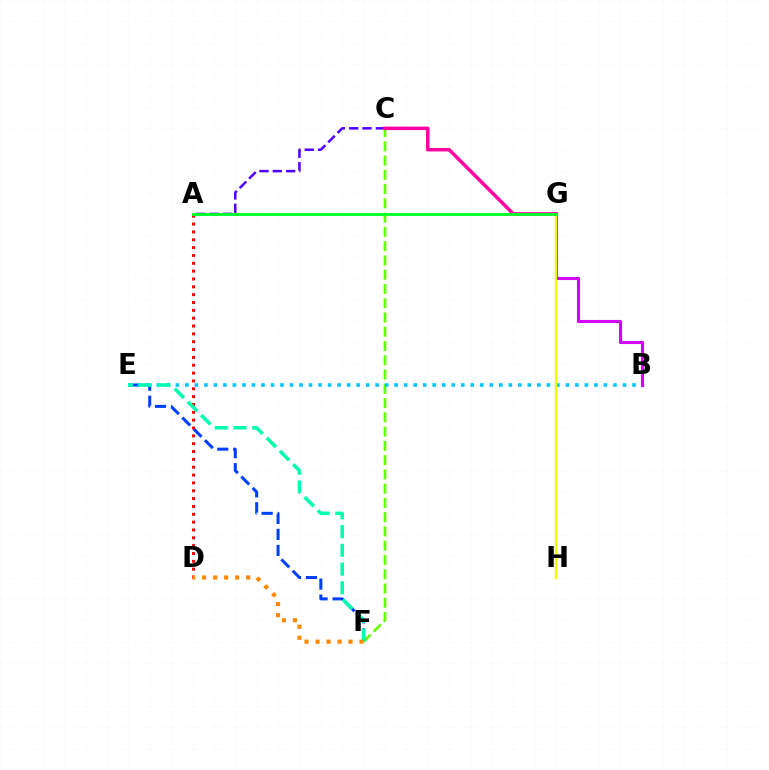{('A', 'C'): [{'color': '#4f00ff', 'line_style': 'dashed', 'thickness': 1.81}], ('E', 'F'): [{'color': '#003fff', 'line_style': 'dashed', 'thickness': 2.17}, {'color': '#00ffaf', 'line_style': 'dashed', 'thickness': 2.54}], ('B', 'G'): [{'color': '#d600ff', 'line_style': 'solid', 'thickness': 2.23}], ('C', 'F'): [{'color': '#66ff00', 'line_style': 'dashed', 'thickness': 1.94}], ('B', 'E'): [{'color': '#00c7ff', 'line_style': 'dotted', 'thickness': 2.58}], ('G', 'H'): [{'color': '#eeff00', 'line_style': 'solid', 'thickness': 1.72}], ('A', 'D'): [{'color': '#ff0000', 'line_style': 'dotted', 'thickness': 2.13}], ('C', 'G'): [{'color': '#ff00a0', 'line_style': 'solid', 'thickness': 2.51}], ('D', 'F'): [{'color': '#ff8800', 'line_style': 'dotted', 'thickness': 2.99}], ('A', 'G'): [{'color': '#00ff27', 'line_style': 'solid', 'thickness': 2.05}]}